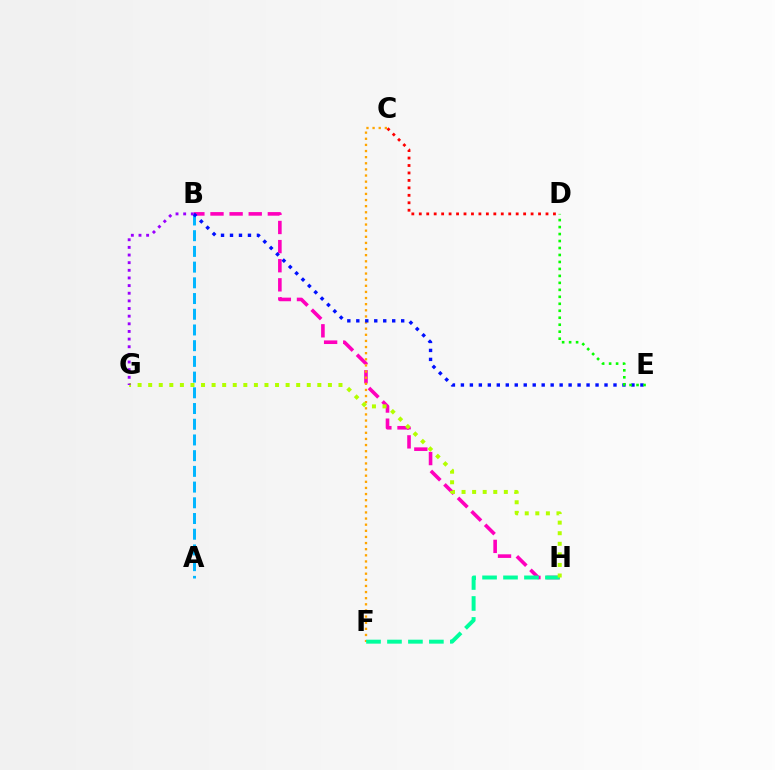{('B', 'H'): [{'color': '#ff00bd', 'line_style': 'dashed', 'thickness': 2.6}], ('A', 'B'): [{'color': '#00b5ff', 'line_style': 'dashed', 'thickness': 2.13}], ('C', 'F'): [{'color': '#ffa500', 'line_style': 'dotted', 'thickness': 1.66}], ('F', 'H'): [{'color': '#00ff9d', 'line_style': 'dashed', 'thickness': 2.85}], ('C', 'D'): [{'color': '#ff0000', 'line_style': 'dotted', 'thickness': 2.03}], ('G', 'H'): [{'color': '#b3ff00', 'line_style': 'dotted', 'thickness': 2.87}], ('B', 'E'): [{'color': '#0010ff', 'line_style': 'dotted', 'thickness': 2.44}], ('B', 'G'): [{'color': '#9b00ff', 'line_style': 'dotted', 'thickness': 2.08}], ('D', 'E'): [{'color': '#08ff00', 'line_style': 'dotted', 'thickness': 1.89}]}